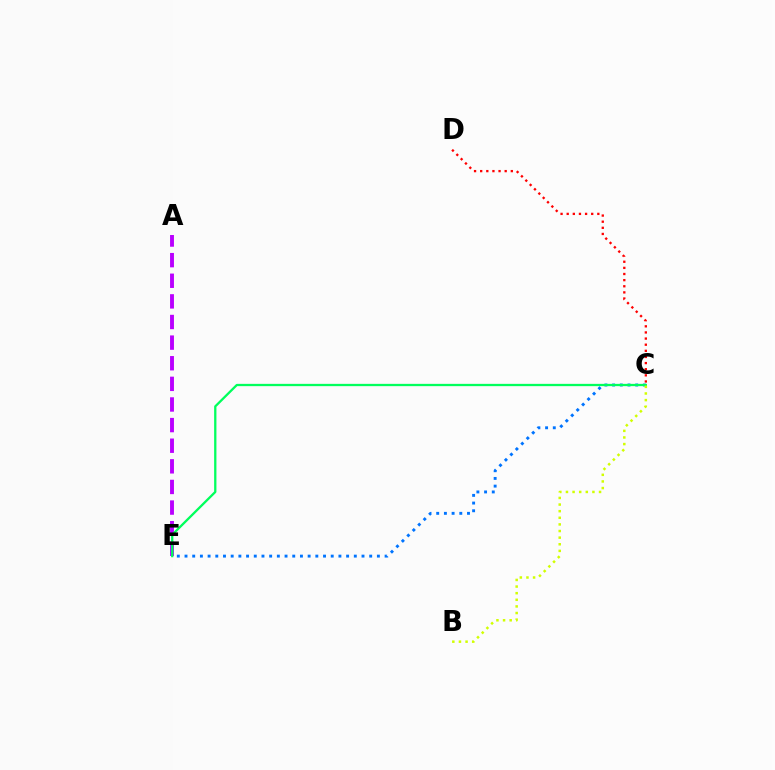{('A', 'E'): [{'color': '#b900ff', 'line_style': 'dashed', 'thickness': 2.8}], ('C', 'E'): [{'color': '#0074ff', 'line_style': 'dotted', 'thickness': 2.09}, {'color': '#00ff5c', 'line_style': 'solid', 'thickness': 1.65}], ('C', 'D'): [{'color': '#ff0000', 'line_style': 'dotted', 'thickness': 1.66}], ('B', 'C'): [{'color': '#d1ff00', 'line_style': 'dotted', 'thickness': 1.8}]}